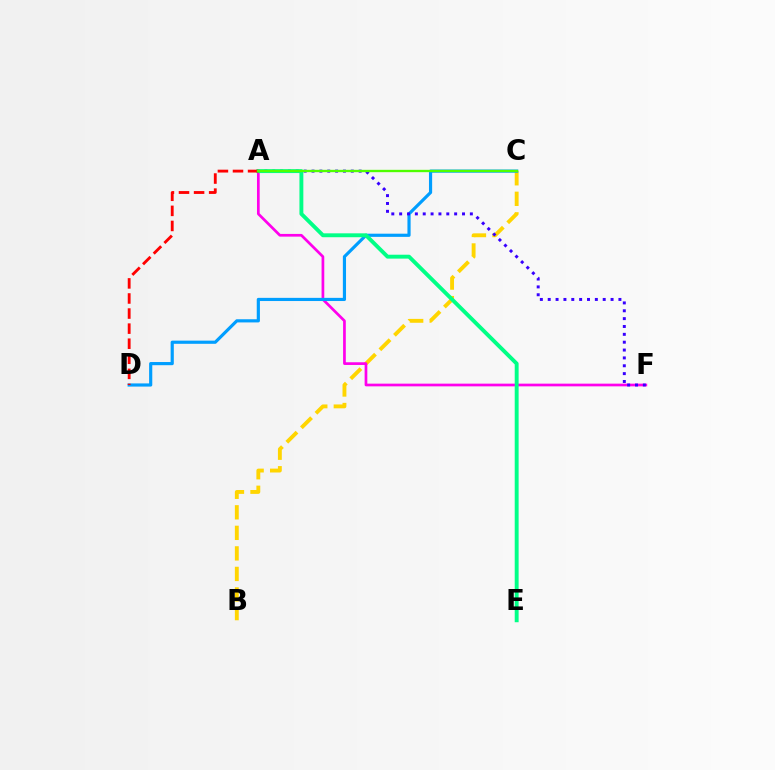{('B', 'C'): [{'color': '#ffd500', 'line_style': 'dashed', 'thickness': 2.79}], ('A', 'F'): [{'color': '#ff00ed', 'line_style': 'solid', 'thickness': 1.95}, {'color': '#3700ff', 'line_style': 'dotted', 'thickness': 2.13}], ('C', 'D'): [{'color': '#009eff', 'line_style': 'solid', 'thickness': 2.28}], ('A', 'E'): [{'color': '#00ff86', 'line_style': 'solid', 'thickness': 2.81}], ('A', 'D'): [{'color': '#ff0000', 'line_style': 'dashed', 'thickness': 2.05}], ('A', 'C'): [{'color': '#4fff00', 'line_style': 'solid', 'thickness': 1.69}]}